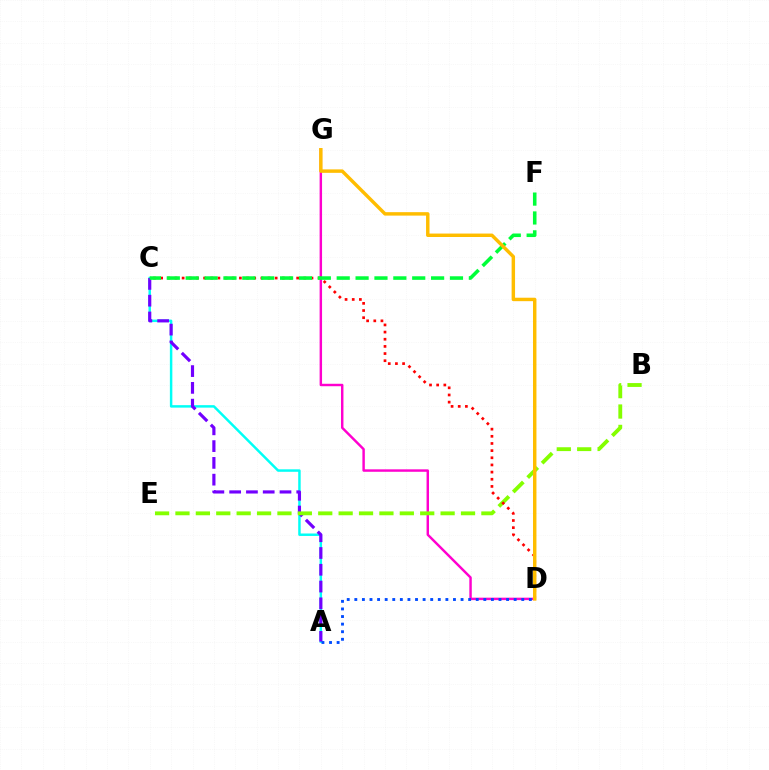{('A', 'C'): [{'color': '#00fff6', 'line_style': 'solid', 'thickness': 1.78}, {'color': '#7200ff', 'line_style': 'dashed', 'thickness': 2.28}], ('D', 'G'): [{'color': '#ff00cf', 'line_style': 'solid', 'thickness': 1.76}, {'color': '#ffbd00', 'line_style': 'solid', 'thickness': 2.48}], ('A', 'D'): [{'color': '#004bff', 'line_style': 'dotted', 'thickness': 2.06}], ('B', 'E'): [{'color': '#84ff00', 'line_style': 'dashed', 'thickness': 2.77}], ('C', 'D'): [{'color': '#ff0000', 'line_style': 'dotted', 'thickness': 1.94}], ('C', 'F'): [{'color': '#00ff39', 'line_style': 'dashed', 'thickness': 2.56}]}